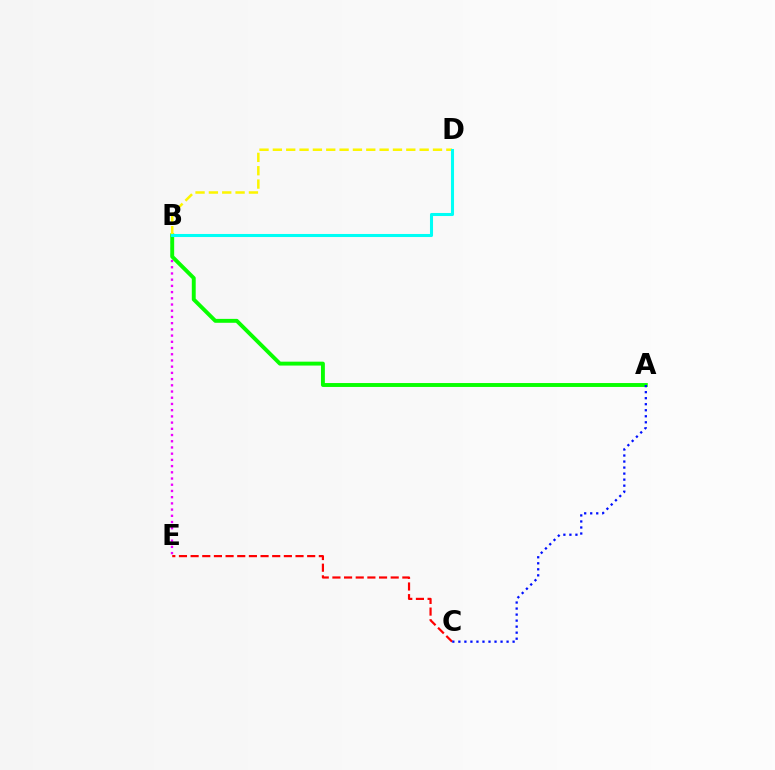{('C', 'E'): [{'color': '#ff0000', 'line_style': 'dashed', 'thickness': 1.58}], ('B', 'E'): [{'color': '#ee00ff', 'line_style': 'dotted', 'thickness': 1.69}], ('A', 'B'): [{'color': '#08ff00', 'line_style': 'solid', 'thickness': 2.81}], ('B', 'D'): [{'color': '#fcf500', 'line_style': 'dashed', 'thickness': 1.81}, {'color': '#00fff6', 'line_style': 'solid', 'thickness': 2.2}], ('A', 'C'): [{'color': '#0010ff', 'line_style': 'dotted', 'thickness': 1.64}]}